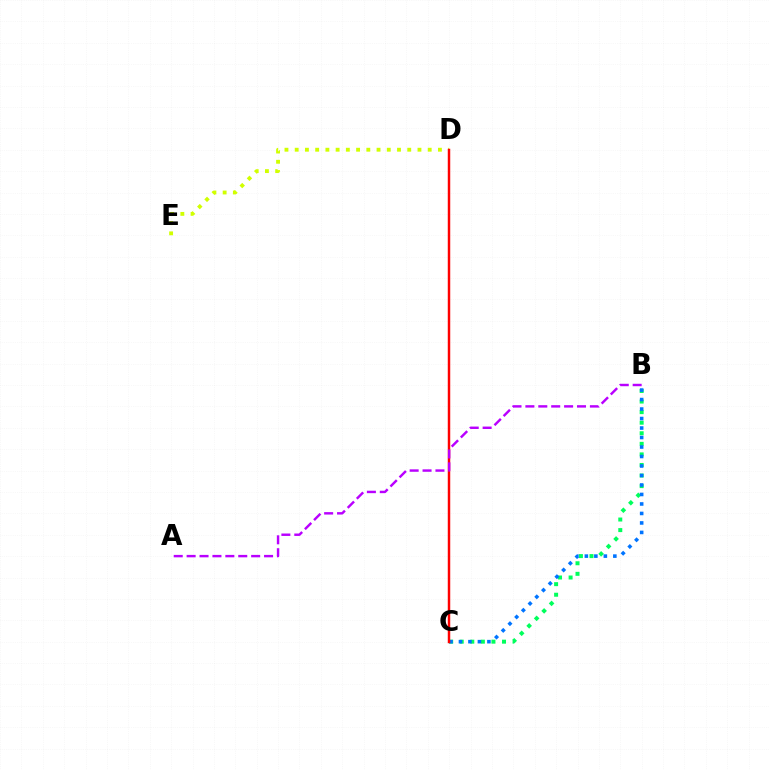{('B', 'C'): [{'color': '#00ff5c', 'line_style': 'dotted', 'thickness': 2.87}, {'color': '#0074ff', 'line_style': 'dotted', 'thickness': 2.58}], ('D', 'E'): [{'color': '#d1ff00', 'line_style': 'dotted', 'thickness': 2.78}], ('C', 'D'): [{'color': '#ff0000', 'line_style': 'solid', 'thickness': 1.78}], ('A', 'B'): [{'color': '#b900ff', 'line_style': 'dashed', 'thickness': 1.75}]}